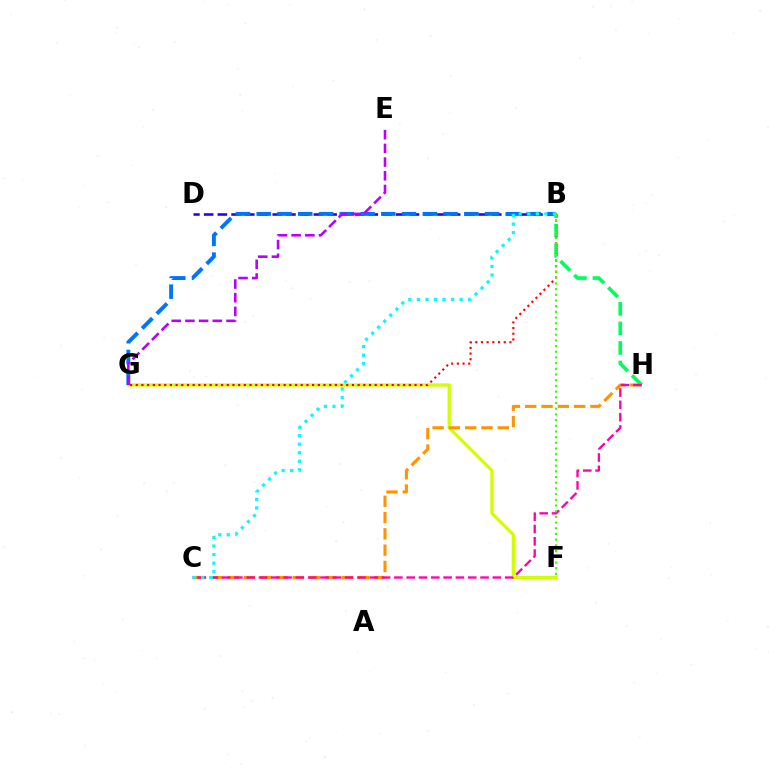{('B', 'D'): [{'color': '#2500ff', 'line_style': 'dashed', 'thickness': 1.86}], ('F', 'G'): [{'color': '#d1ff00', 'line_style': 'solid', 'thickness': 2.36}], ('B', 'G'): [{'color': '#0074ff', 'line_style': 'dashed', 'thickness': 2.82}, {'color': '#ff0000', 'line_style': 'dotted', 'thickness': 1.55}], ('B', 'H'): [{'color': '#00ff5c', 'line_style': 'dashed', 'thickness': 2.66}], ('C', 'H'): [{'color': '#ff9400', 'line_style': 'dashed', 'thickness': 2.21}, {'color': '#ff00ac', 'line_style': 'dashed', 'thickness': 1.67}], ('E', 'G'): [{'color': '#b900ff', 'line_style': 'dashed', 'thickness': 1.86}], ('B', 'F'): [{'color': '#3dff00', 'line_style': 'dotted', 'thickness': 1.55}], ('B', 'C'): [{'color': '#00fff6', 'line_style': 'dotted', 'thickness': 2.32}]}